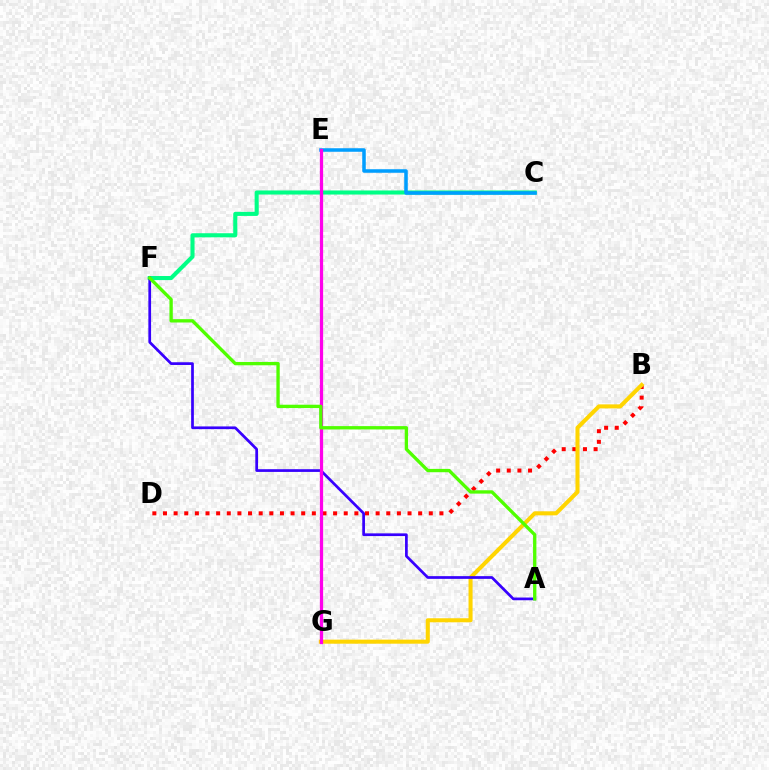{('B', 'D'): [{'color': '#ff0000', 'line_style': 'dotted', 'thickness': 2.89}], ('B', 'G'): [{'color': '#ffd500', 'line_style': 'solid', 'thickness': 2.91}], ('C', 'F'): [{'color': '#00ff86', 'line_style': 'solid', 'thickness': 2.93}], ('A', 'F'): [{'color': '#3700ff', 'line_style': 'solid', 'thickness': 1.96}, {'color': '#4fff00', 'line_style': 'solid', 'thickness': 2.4}], ('C', 'E'): [{'color': '#009eff', 'line_style': 'solid', 'thickness': 2.54}], ('E', 'G'): [{'color': '#ff00ed', 'line_style': 'solid', 'thickness': 2.33}]}